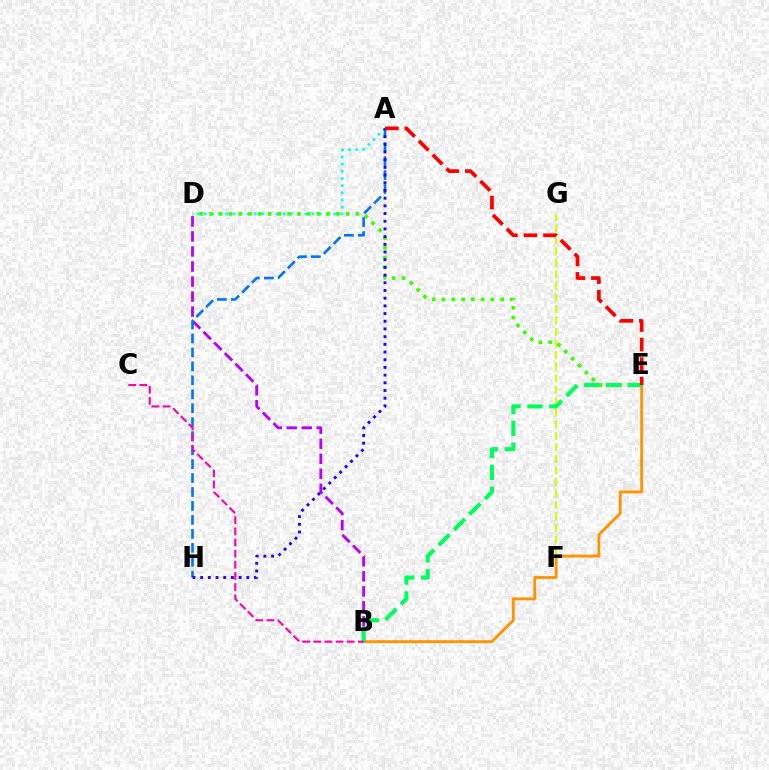{('F', 'G'): [{'color': '#d1ff00', 'line_style': 'dashed', 'thickness': 1.56}], ('B', 'E'): [{'color': '#ff9400', 'line_style': 'solid', 'thickness': 2.07}, {'color': '#00ff5c', 'line_style': 'dashed', 'thickness': 2.96}], ('B', 'D'): [{'color': '#b900ff', 'line_style': 'dashed', 'thickness': 2.04}], ('A', 'D'): [{'color': '#00fff6', 'line_style': 'dotted', 'thickness': 1.95}], ('D', 'E'): [{'color': '#3dff00', 'line_style': 'dotted', 'thickness': 2.65}], ('A', 'H'): [{'color': '#0074ff', 'line_style': 'dashed', 'thickness': 1.9}, {'color': '#2500ff', 'line_style': 'dotted', 'thickness': 2.09}], ('A', 'E'): [{'color': '#ff0000', 'line_style': 'dashed', 'thickness': 2.66}], ('B', 'C'): [{'color': '#ff00ac', 'line_style': 'dashed', 'thickness': 1.51}]}